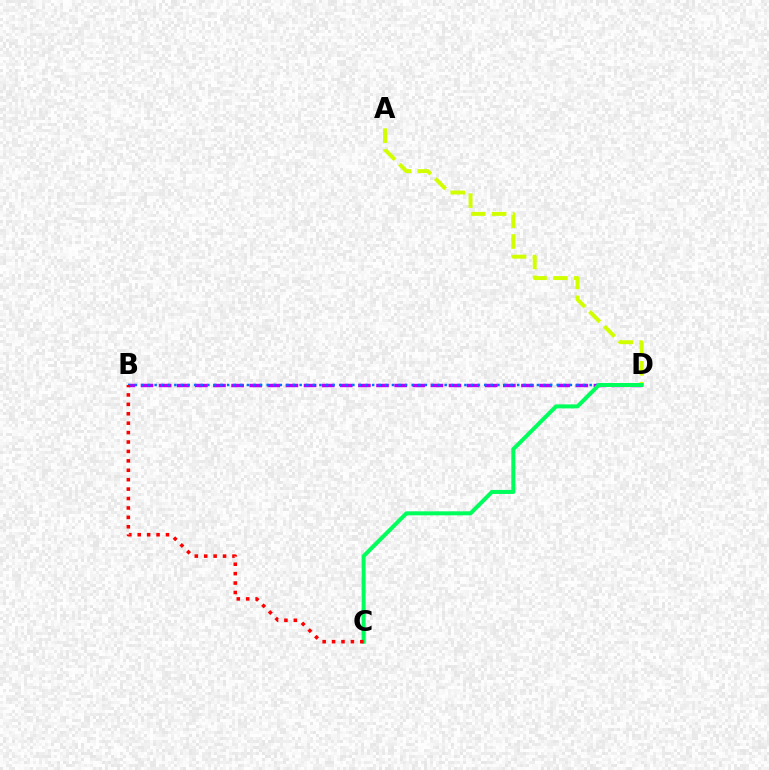{('B', 'D'): [{'color': '#b900ff', 'line_style': 'dashed', 'thickness': 2.46}, {'color': '#0074ff', 'line_style': 'dotted', 'thickness': 1.79}], ('A', 'D'): [{'color': '#d1ff00', 'line_style': 'dashed', 'thickness': 2.84}], ('C', 'D'): [{'color': '#00ff5c', 'line_style': 'solid', 'thickness': 2.89}], ('B', 'C'): [{'color': '#ff0000', 'line_style': 'dotted', 'thickness': 2.56}]}